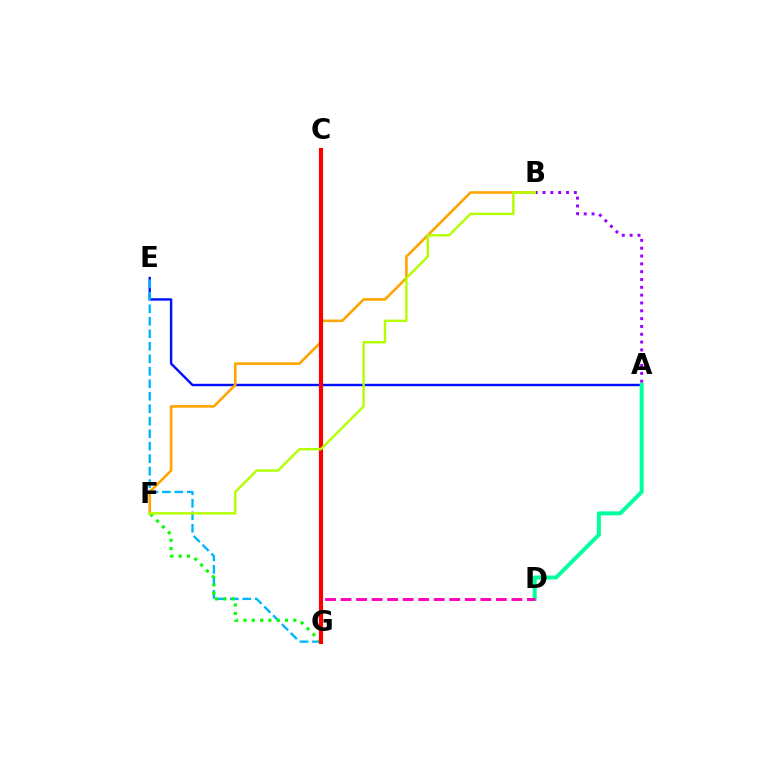{('A', 'B'): [{'color': '#9b00ff', 'line_style': 'dotted', 'thickness': 2.13}], ('A', 'E'): [{'color': '#0010ff', 'line_style': 'solid', 'thickness': 1.74}], ('A', 'D'): [{'color': '#00ff9d', 'line_style': 'solid', 'thickness': 2.85}], ('D', 'G'): [{'color': '#ff00bd', 'line_style': 'dashed', 'thickness': 2.11}], ('E', 'G'): [{'color': '#00b5ff', 'line_style': 'dashed', 'thickness': 1.7}], ('B', 'F'): [{'color': '#ffa500', 'line_style': 'solid', 'thickness': 1.88}, {'color': '#b3ff00', 'line_style': 'solid', 'thickness': 1.73}], ('F', 'G'): [{'color': '#08ff00', 'line_style': 'dotted', 'thickness': 2.26}], ('C', 'G'): [{'color': '#ff0000', 'line_style': 'solid', 'thickness': 2.99}]}